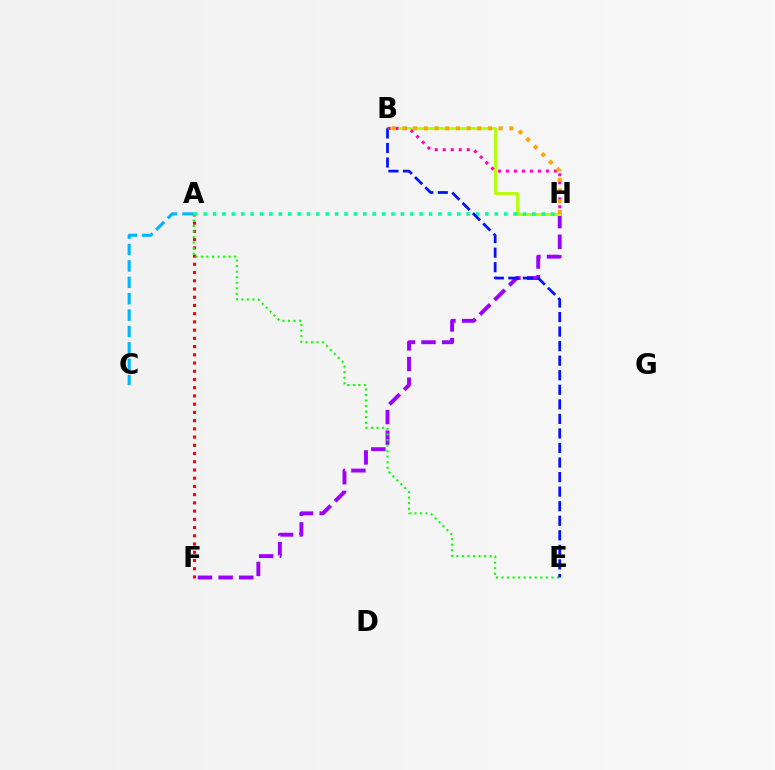{('F', 'H'): [{'color': '#9b00ff', 'line_style': 'dashed', 'thickness': 2.81}], ('A', 'F'): [{'color': '#ff0000', 'line_style': 'dotted', 'thickness': 2.24}], ('A', 'C'): [{'color': '#00b5ff', 'line_style': 'dashed', 'thickness': 2.23}], ('A', 'E'): [{'color': '#08ff00', 'line_style': 'dotted', 'thickness': 1.51}], ('B', 'H'): [{'color': '#b3ff00', 'line_style': 'solid', 'thickness': 2.05}, {'color': '#ff00bd', 'line_style': 'dotted', 'thickness': 2.17}, {'color': '#ffa500', 'line_style': 'dotted', 'thickness': 2.9}], ('A', 'H'): [{'color': '#00ff9d', 'line_style': 'dotted', 'thickness': 2.55}], ('B', 'E'): [{'color': '#0010ff', 'line_style': 'dashed', 'thickness': 1.98}]}